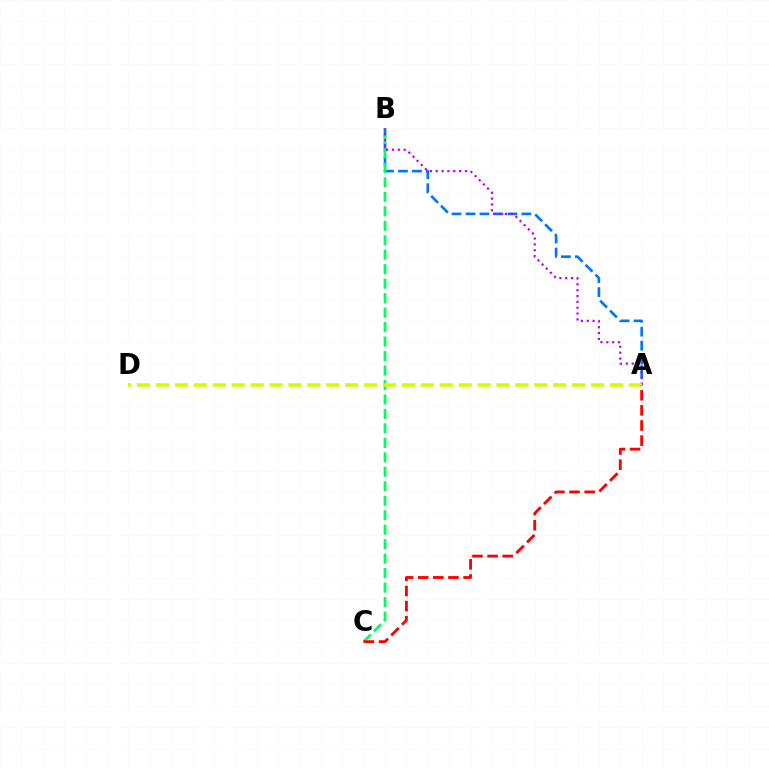{('A', 'B'): [{'color': '#0074ff', 'line_style': 'dashed', 'thickness': 1.9}, {'color': '#b900ff', 'line_style': 'dotted', 'thickness': 1.59}], ('B', 'C'): [{'color': '#00ff5c', 'line_style': 'dashed', 'thickness': 1.97}], ('A', 'D'): [{'color': '#d1ff00', 'line_style': 'dashed', 'thickness': 2.57}], ('A', 'C'): [{'color': '#ff0000', 'line_style': 'dashed', 'thickness': 2.06}]}